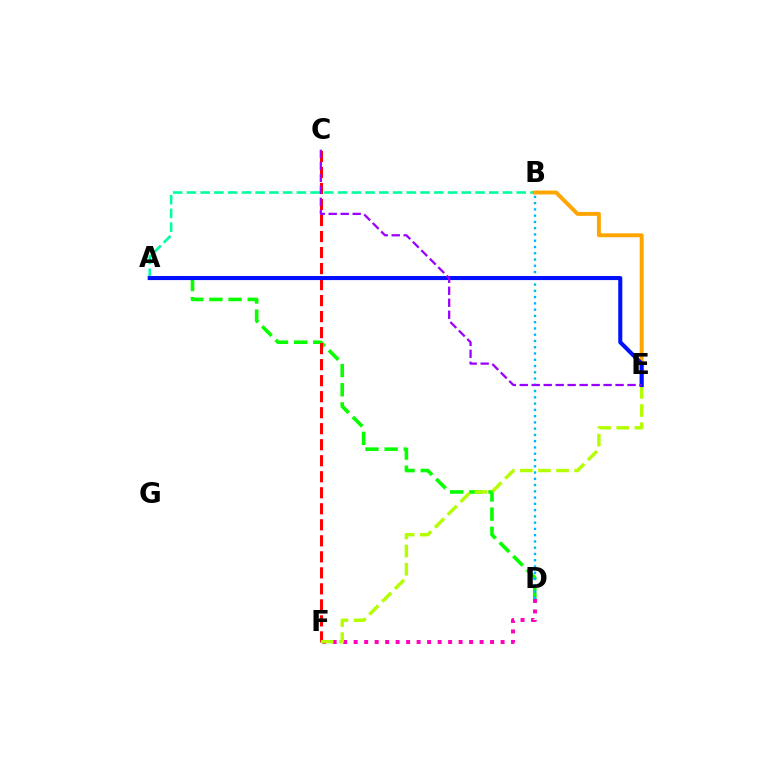{('A', 'D'): [{'color': '#08ff00', 'line_style': 'dashed', 'thickness': 2.6}], ('A', 'B'): [{'color': '#00ff9d', 'line_style': 'dashed', 'thickness': 1.87}], ('D', 'F'): [{'color': '#ff00bd', 'line_style': 'dotted', 'thickness': 2.85}], ('C', 'F'): [{'color': '#ff0000', 'line_style': 'dashed', 'thickness': 2.18}], ('B', 'D'): [{'color': '#00b5ff', 'line_style': 'dotted', 'thickness': 1.7}], ('B', 'E'): [{'color': '#ffa500', 'line_style': 'solid', 'thickness': 2.82}], ('E', 'F'): [{'color': '#b3ff00', 'line_style': 'dashed', 'thickness': 2.46}], ('A', 'E'): [{'color': '#0010ff', 'line_style': 'solid', 'thickness': 2.93}], ('C', 'E'): [{'color': '#9b00ff', 'line_style': 'dashed', 'thickness': 1.63}]}